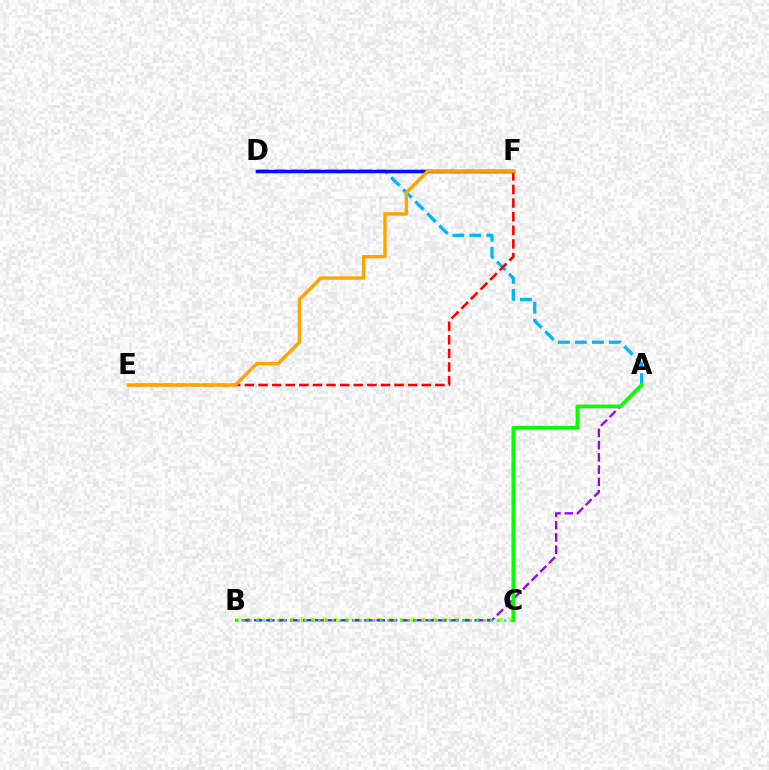{('B', 'C'): [{'color': '#b3ff00', 'line_style': 'dotted', 'thickness': 2.98}, {'color': '#00ff9d', 'line_style': 'dotted', 'thickness': 1.87}], ('A', 'B'): [{'color': '#9b00ff', 'line_style': 'dashed', 'thickness': 1.67}], ('A', 'D'): [{'color': '#00b5ff', 'line_style': 'dashed', 'thickness': 2.31}], ('D', 'F'): [{'color': '#ff00bd', 'line_style': 'solid', 'thickness': 2.41}, {'color': '#0010ff', 'line_style': 'solid', 'thickness': 2.38}], ('E', 'F'): [{'color': '#ff0000', 'line_style': 'dashed', 'thickness': 1.85}, {'color': '#ffa500', 'line_style': 'solid', 'thickness': 2.44}], ('A', 'C'): [{'color': '#08ff00', 'line_style': 'solid', 'thickness': 2.66}]}